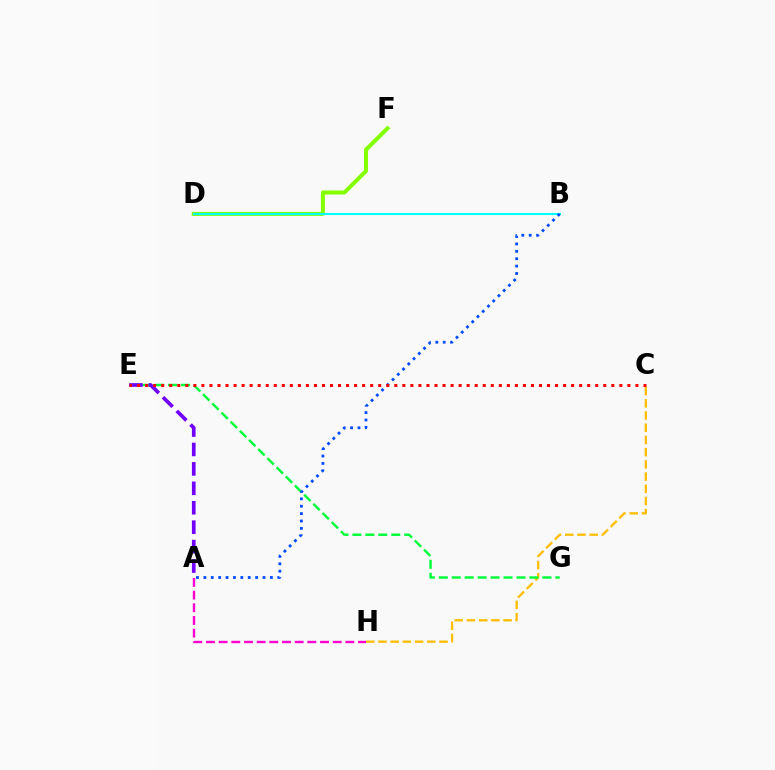{('C', 'H'): [{'color': '#ffbd00', 'line_style': 'dashed', 'thickness': 1.66}], ('D', 'F'): [{'color': '#84ff00', 'line_style': 'solid', 'thickness': 2.89}], ('E', 'G'): [{'color': '#00ff39', 'line_style': 'dashed', 'thickness': 1.76}], ('B', 'D'): [{'color': '#00fff6', 'line_style': 'solid', 'thickness': 1.52}], ('A', 'B'): [{'color': '#004bff', 'line_style': 'dotted', 'thickness': 2.01}], ('A', 'E'): [{'color': '#7200ff', 'line_style': 'dashed', 'thickness': 2.64}], ('A', 'H'): [{'color': '#ff00cf', 'line_style': 'dashed', 'thickness': 1.72}], ('C', 'E'): [{'color': '#ff0000', 'line_style': 'dotted', 'thickness': 2.18}]}